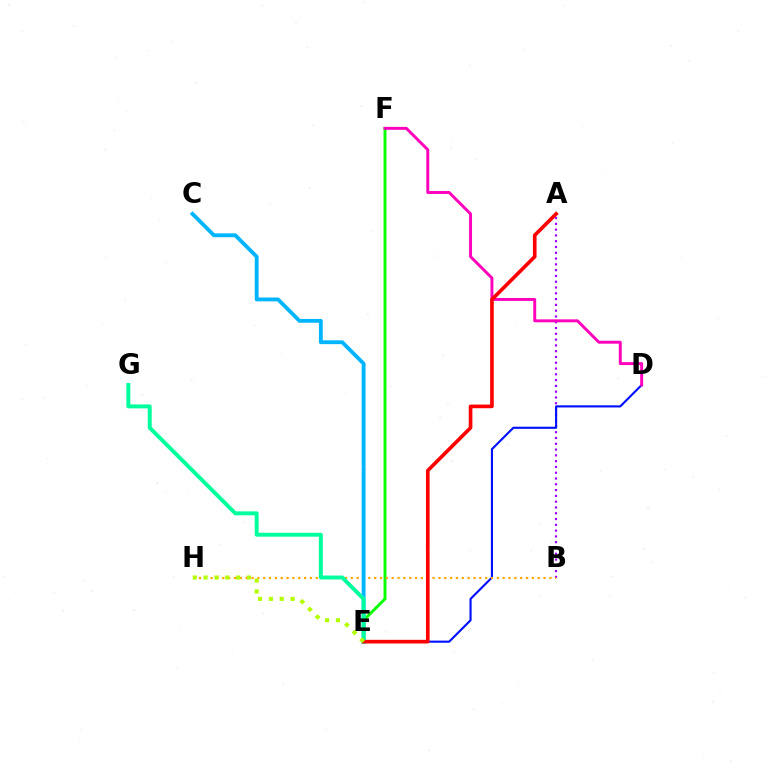{('A', 'B'): [{'color': '#9b00ff', 'line_style': 'dotted', 'thickness': 1.57}], ('E', 'F'): [{'color': '#08ff00', 'line_style': 'solid', 'thickness': 2.09}], ('D', 'E'): [{'color': '#0010ff', 'line_style': 'solid', 'thickness': 1.53}], ('B', 'H'): [{'color': '#ffa500', 'line_style': 'dotted', 'thickness': 1.59}], ('D', 'F'): [{'color': '#ff00bd', 'line_style': 'solid', 'thickness': 2.11}], ('C', 'E'): [{'color': '#00b5ff', 'line_style': 'solid', 'thickness': 2.77}], ('E', 'G'): [{'color': '#00ff9d', 'line_style': 'solid', 'thickness': 2.84}], ('A', 'E'): [{'color': '#ff0000', 'line_style': 'solid', 'thickness': 2.63}], ('E', 'H'): [{'color': '#b3ff00', 'line_style': 'dotted', 'thickness': 2.94}]}